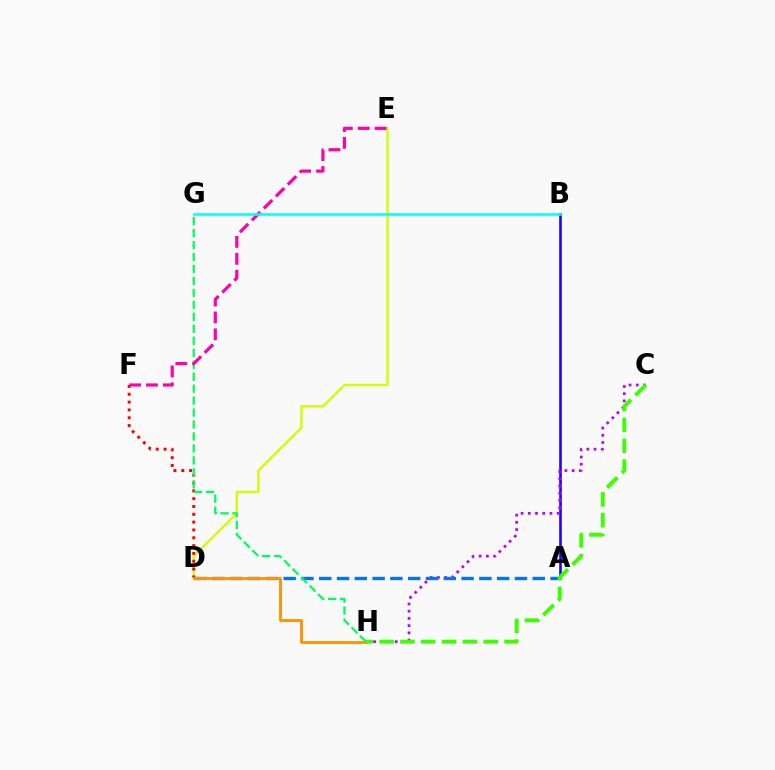{('D', 'E'): [{'color': '#d1ff00', 'line_style': 'solid', 'thickness': 1.73}], ('A', 'B'): [{'color': '#2500ff', 'line_style': 'solid', 'thickness': 1.89}], ('C', 'H'): [{'color': '#b900ff', 'line_style': 'dotted', 'thickness': 1.96}, {'color': '#3dff00', 'line_style': 'dashed', 'thickness': 2.83}], ('A', 'D'): [{'color': '#0074ff', 'line_style': 'dashed', 'thickness': 2.42}], ('D', 'F'): [{'color': '#ff0000', 'line_style': 'dotted', 'thickness': 2.12}], ('D', 'H'): [{'color': '#ff9400', 'line_style': 'solid', 'thickness': 2.08}], ('G', 'H'): [{'color': '#00ff5c', 'line_style': 'dashed', 'thickness': 1.62}], ('E', 'F'): [{'color': '#ff00ac', 'line_style': 'dashed', 'thickness': 2.3}], ('B', 'G'): [{'color': '#00fff6', 'line_style': 'solid', 'thickness': 1.82}]}